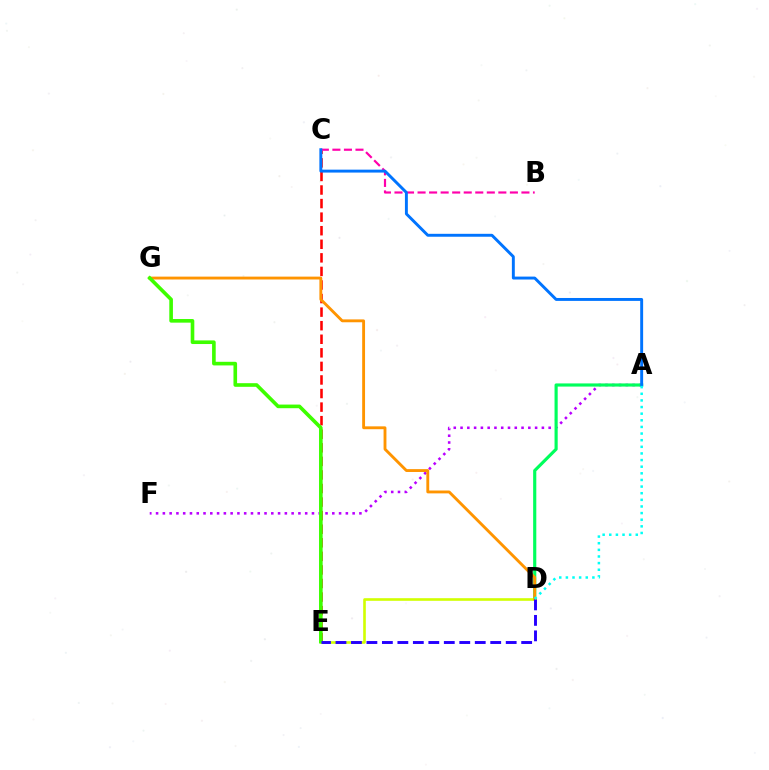{('C', 'E'): [{'color': '#ff0000', 'line_style': 'dashed', 'thickness': 1.84}], ('B', 'C'): [{'color': '#ff00ac', 'line_style': 'dashed', 'thickness': 1.57}], ('A', 'F'): [{'color': '#b900ff', 'line_style': 'dotted', 'thickness': 1.84}], ('A', 'D'): [{'color': '#00ff5c', 'line_style': 'solid', 'thickness': 2.27}, {'color': '#00fff6', 'line_style': 'dotted', 'thickness': 1.8}], ('D', 'E'): [{'color': '#d1ff00', 'line_style': 'solid', 'thickness': 1.89}, {'color': '#2500ff', 'line_style': 'dashed', 'thickness': 2.1}], ('D', 'G'): [{'color': '#ff9400', 'line_style': 'solid', 'thickness': 2.06}], ('E', 'G'): [{'color': '#3dff00', 'line_style': 'solid', 'thickness': 2.61}], ('A', 'C'): [{'color': '#0074ff', 'line_style': 'solid', 'thickness': 2.1}]}